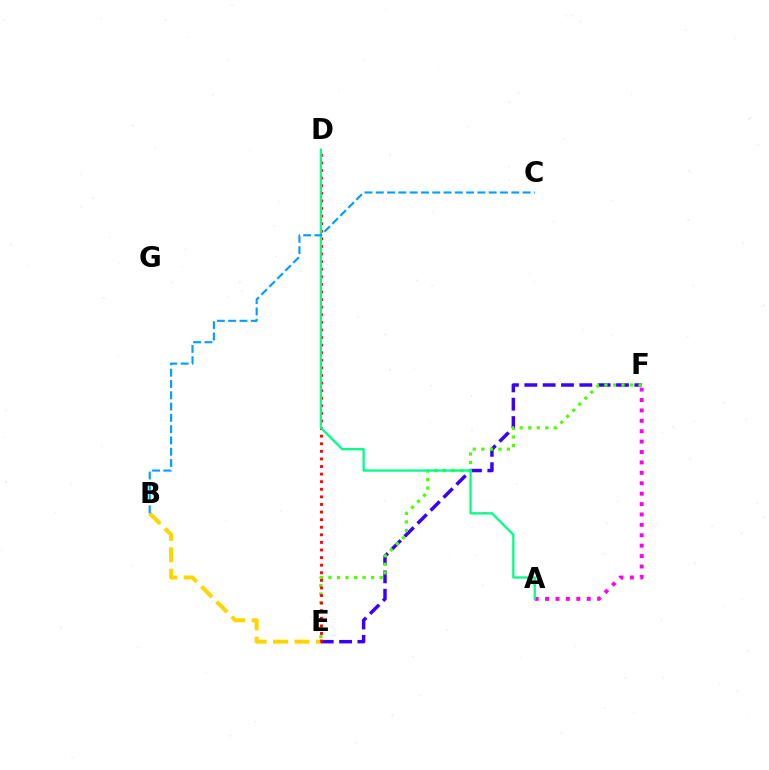{('E', 'F'): [{'color': '#3700ff', 'line_style': 'dashed', 'thickness': 2.49}, {'color': '#4fff00', 'line_style': 'dotted', 'thickness': 2.32}], ('A', 'F'): [{'color': '#ff00ed', 'line_style': 'dotted', 'thickness': 2.83}], ('B', 'E'): [{'color': '#ffd500', 'line_style': 'dashed', 'thickness': 2.91}], ('D', 'E'): [{'color': '#ff0000', 'line_style': 'dotted', 'thickness': 2.06}], ('A', 'D'): [{'color': '#00ff86', 'line_style': 'solid', 'thickness': 1.65}], ('B', 'C'): [{'color': '#009eff', 'line_style': 'dashed', 'thickness': 1.53}]}